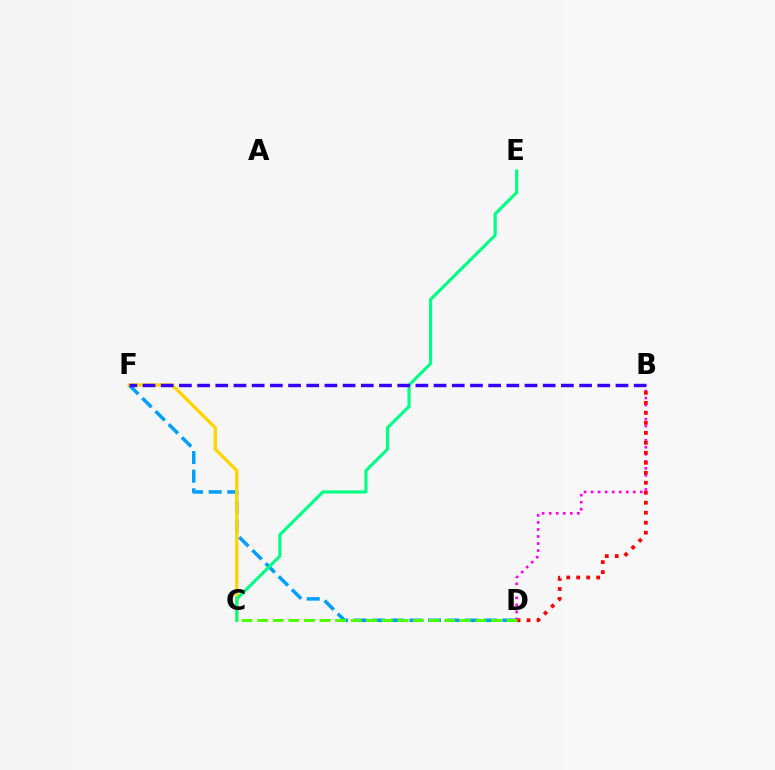{('D', 'F'): [{'color': '#009eff', 'line_style': 'dashed', 'thickness': 2.53}], ('C', 'F'): [{'color': '#ffd500', 'line_style': 'solid', 'thickness': 2.4}], ('C', 'E'): [{'color': '#00ff86', 'line_style': 'solid', 'thickness': 2.26}], ('B', 'D'): [{'color': '#ff00ed', 'line_style': 'dotted', 'thickness': 1.91}, {'color': '#ff0000', 'line_style': 'dotted', 'thickness': 2.71}], ('B', 'F'): [{'color': '#3700ff', 'line_style': 'dashed', 'thickness': 2.47}], ('C', 'D'): [{'color': '#4fff00', 'line_style': 'dashed', 'thickness': 2.12}]}